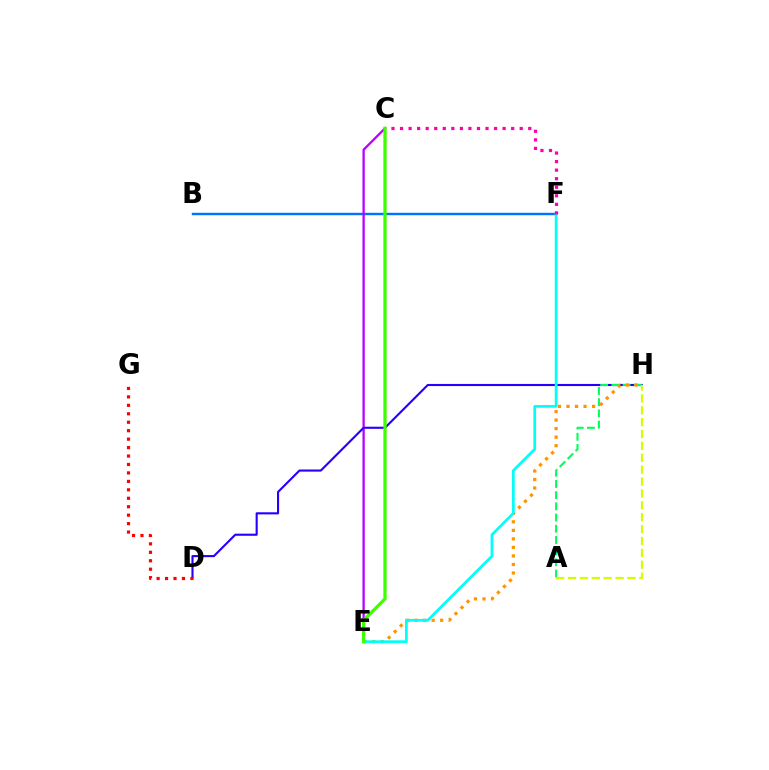{('B', 'F'): [{'color': '#0074ff', 'line_style': 'solid', 'thickness': 1.75}], ('C', 'E'): [{'color': '#b900ff', 'line_style': 'solid', 'thickness': 1.64}, {'color': '#3dff00', 'line_style': 'solid', 'thickness': 2.36}], ('D', 'H'): [{'color': '#2500ff', 'line_style': 'solid', 'thickness': 1.52}], ('A', 'H'): [{'color': '#00ff5c', 'line_style': 'dashed', 'thickness': 1.52}, {'color': '#d1ff00', 'line_style': 'dashed', 'thickness': 1.61}], ('E', 'H'): [{'color': '#ff9400', 'line_style': 'dotted', 'thickness': 2.32}], ('E', 'F'): [{'color': '#00fff6', 'line_style': 'solid', 'thickness': 1.96}], ('D', 'G'): [{'color': '#ff0000', 'line_style': 'dotted', 'thickness': 2.3}], ('C', 'F'): [{'color': '#ff00ac', 'line_style': 'dotted', 'thickness': 2.32}]}